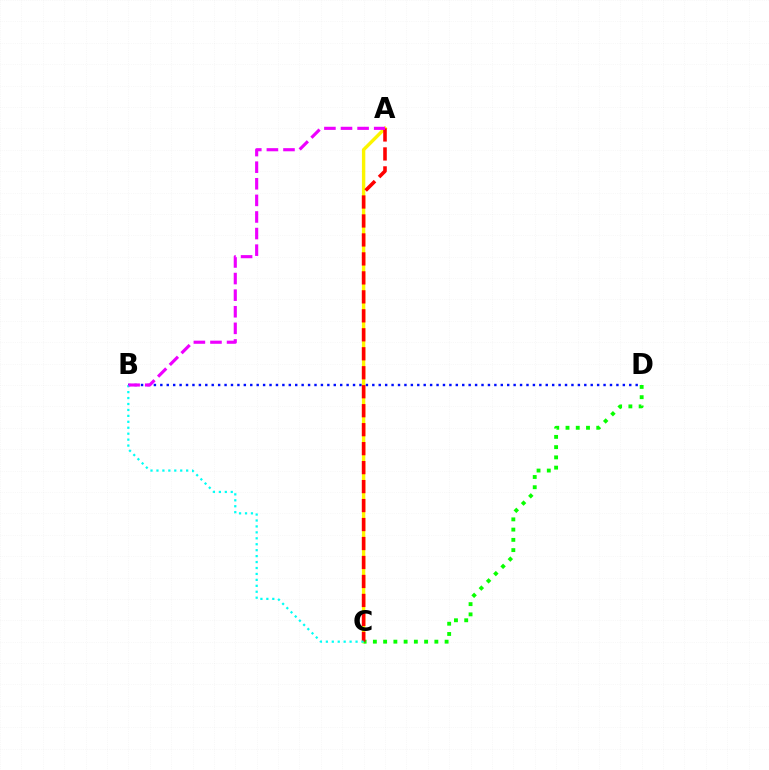{('B', 'D'): [{'color': '#0010ff', 'line_style': 'dotted', 'thickness': 1.75}], ('A', 'C'): [{'color': '#fcf500', 'line_style': 'solid', 'thickness': 2.44}, {'color': '#ff0000', 'line_style': 'dashed', 'thickness': 2.58}], ('C', 'D'): [{'color': '#08ff00', 'line_style': 'dotted', 'thickness': 2.78}], ('B', 'C'): [{'color': '#00fff6', 'line_style': 'dotted', 'thickness': 1.61}], ('A', 'B'): [{'color': '#ee00ff', 'line_style': 'dashed', 'thickness': 2.25}]}